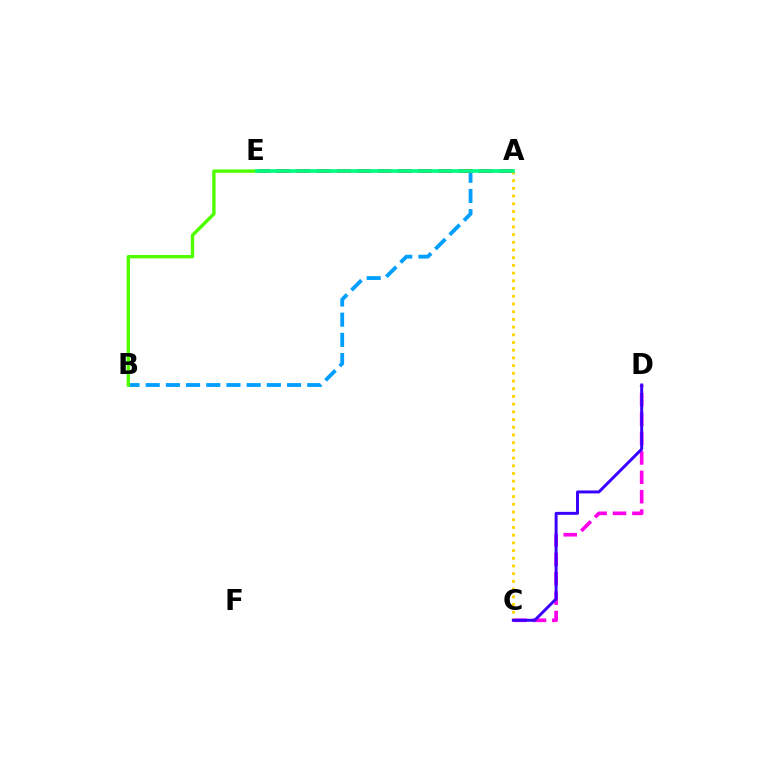{('A', 'B'): [{'color': '#009eff', 'line_style': 'dashed', 'thickness': 2.74}], ('A', 'E'): [{'color': '#ff0000', 'line_style': 'dashed', 'thickness': 2.75}, {'color': '#00ff86', 'line_style': 'solid', 'thickness': 2.63}], ('B', 'E'): [{'color': '#4fff00', 'line_style': 'solid', 'thickness': 2.44}], ('C', 'D'): [{'color': '#ff00ed', 'line_style': 'dashed', 'thickness': 2.63}, {'color': '#3700ff', 'line_style': 'solid', 'thickness': 2.13}], ('A', 'C'): [{'color': '#ffd500', 'line_style': 'dotted', 'thickness': 2.09}]}